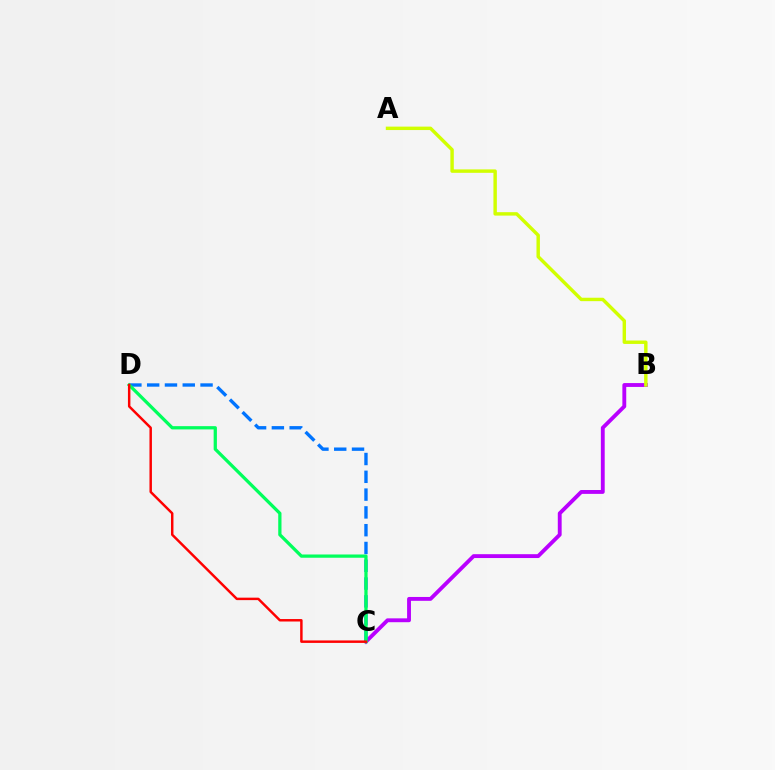{('B', 'C'): [{'color': '#b900ff', 'line_style': 'solid', 'thickness': 2.78}], ('A', 'B'): [{'color': '#d1ff00', 'line_style': 'solid', 'thickness': 2.47}], ('C', 'D'): [{'color': '#0074ff', 'line_style': 'dashed', 'thickness': 2.42}, {'color': '#00ff5c', 'line_style': 'solid', 'thickness': 2.34}, {'color': '#ff0000', 'line_style': 'solid', 'thickness': 1.77}]}